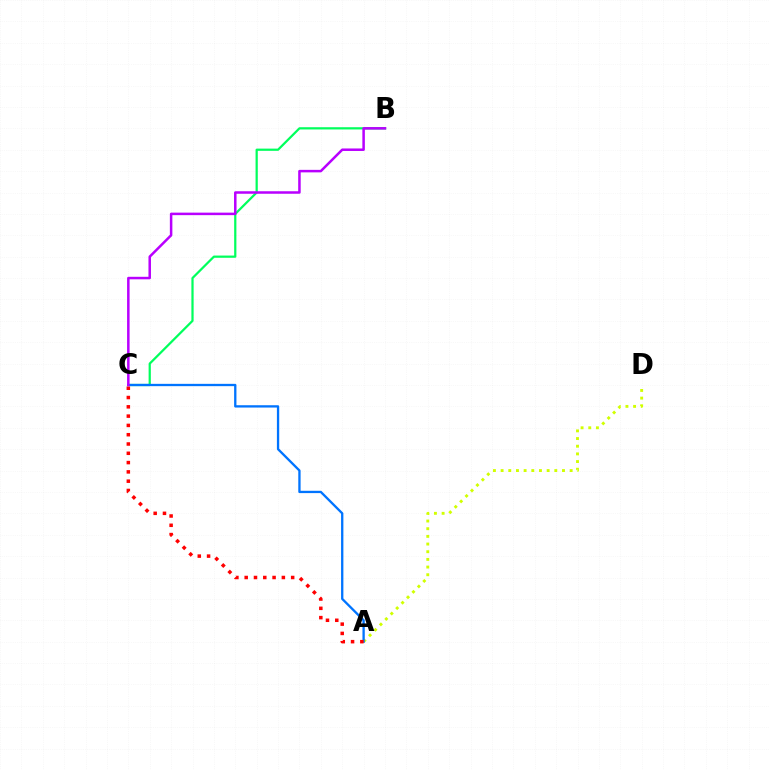{('B', 'C'): [{'color': '#00ff5c', 'line_style': 'solid', 'thickness': 1.6}, {'color': '#b900ff', 'line_style': 'solid', 'thickness': 1.81}], ('A', 'D'): [{'color': '#d1ff00', 'line_style': 'dotted', 'thickness': 2.08}], ('A', 'C'): [{'color': '#0074ff', 'line_style': 'solid', 'thickness': 1.67}, {'color': '#ff0000', 'line_style': 'dotted', 'thickness': 2.53}]}